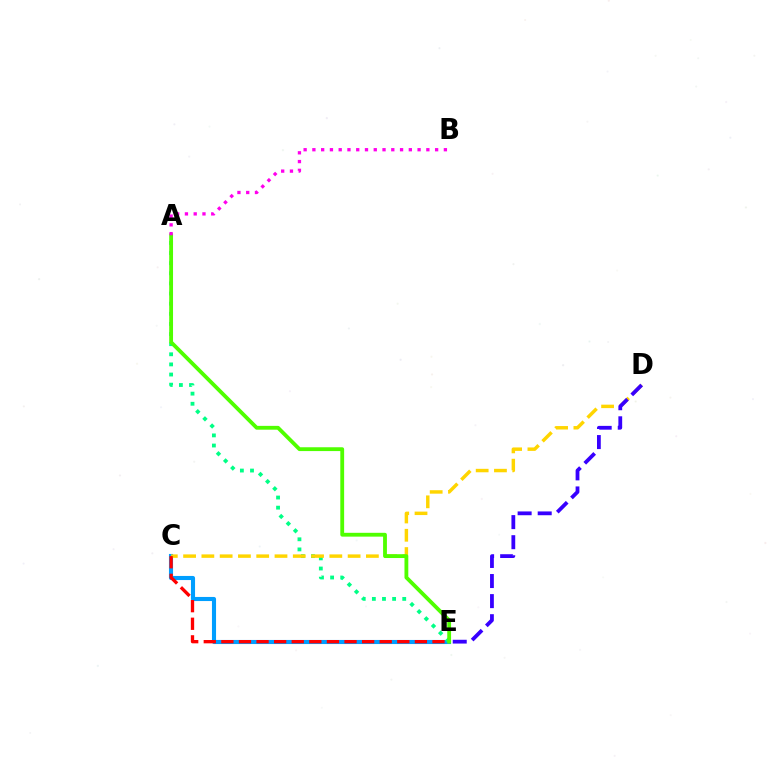{('C', 'E'): [{'color': '#009eff', 'line_style': 'solid', 'thickness': 2.95}, {'color': '#ff0000', 'line_style': 'dashed', 'thickness': 2.39}], ('A', 'E'): [{'color': '#00ff86', 'line_style': 'dotted', 'thickness': 2.75}, {'color': '#4fff00', 'line_style': 'solid', 'thickness': 2.75}], ('C', 'D'): [{'color': '#ffd500', 'line_style': 'dashed', 'thickness': 2.48}], ('A', 'B'): [{'color': '#ff00ed', 'line_style': 'dotted', 'thickness': 2.38}], ('D', 'E'): [{'color': '#3700ff', 'line_style': 'dashed', 'thickness': 2.73}]}